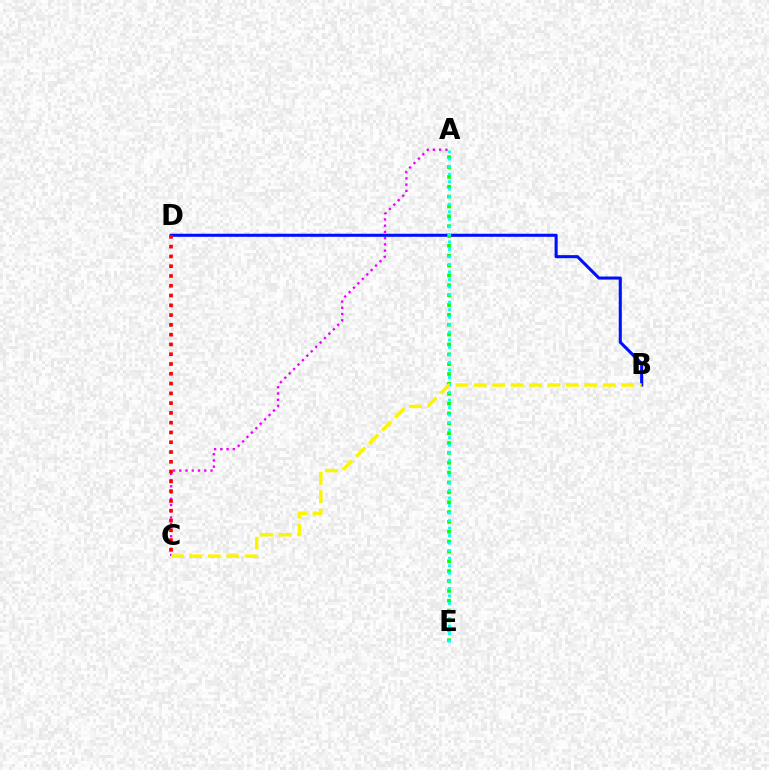{('A', 'C'): [{'color': '#ee00ff', 'line_style': 'dotted', 'thickness': 1.7}], ('B', 'D'): [{'color': '#0010ff', 'line_style': 'solid', 'thickness': 2.21}], ('C', 'D'): [{'color': '#ff0000', 'line_style': 'dotted', 'thickness': 2.66}], ('A', 'E'): [{'color': '#08ff00', 'line_style': 'dotted', 'thickness': 2.68}, {'color': '#00fff6', 'line_style': 'dotted', 'thickness': 2.05}], ('B', 'C'): [{'color': '#fcf500', 'line_style': 'dashed', 'thickness': 2.5}]}